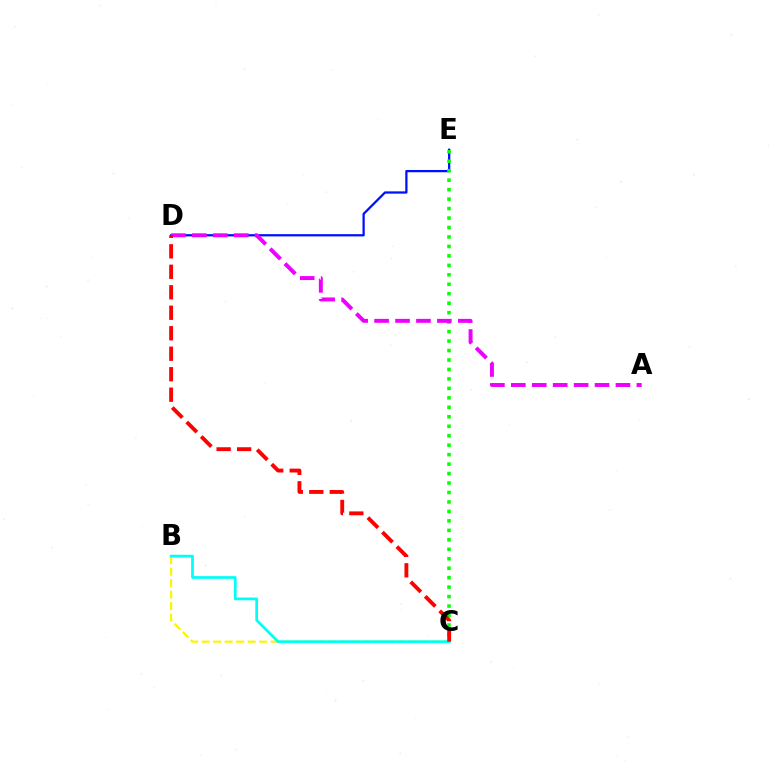{('B', 'C'): [{'color': '#fcf500', 'line_style': 'dashed', 'thickness': 1.56}, {'color': '#00fff6', 'line_style': 'solid', 'thickness': 1.96}], ('D', 'E'): [{'color': '#0010ff', 'line_style': 'solid', 'thickness': 1.63}], ('C', 'E'): [{'color': '#08ff00', 'line_style': 'dotted', 'thickness': 2.57}], ('A', 'D'): [{'color': '#ee00ff', 'line_style': 'dashed', 'thickness': 2.84}], ('C', 'D'): [{'color': '#ff0000', 'line_style': 'dashed', 'thickness': 2.78}]}